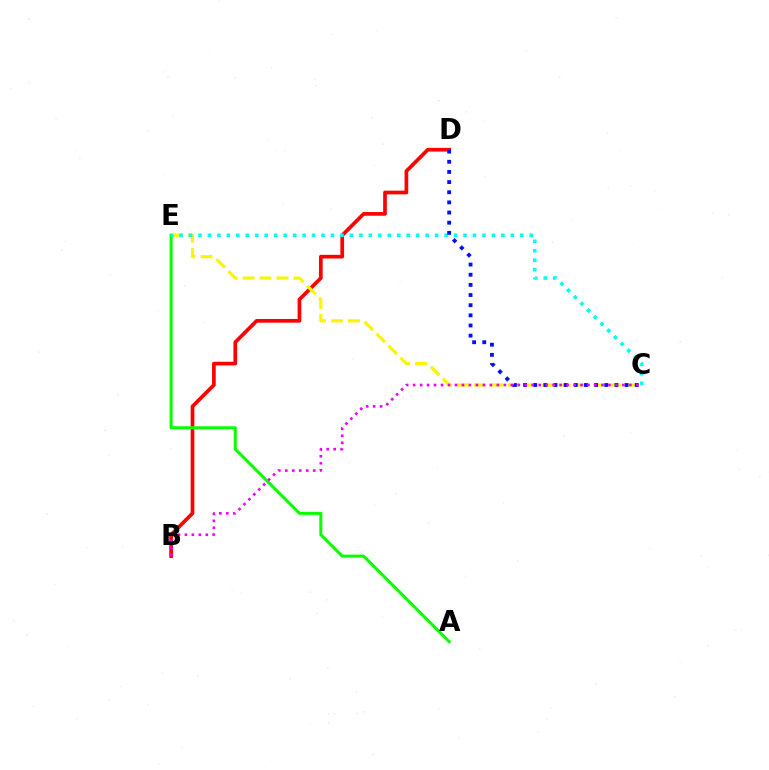{('B', 'D'): [{'color': '#ff0000', 'line_style': 'solid', 'thickness': 2.66}], ('C', 'E'): [{'color': '#fcf500', 'line_style': 'dashed', 'thickness': 2.3}, {'color': '#00fff6', 'line_style': 'dotted', 'thickness': 2.57}], ('A', 'E'): [{'color': '#08ff00', 'line_style': 'solid', 'thickness': 2.17}], ('C', 'D'): [{'color': '#0010ff', 'line_style': 'dotted', 'thickness': 2.76}], ('B', 'C'): [{'color': '#ee00ff', 'line_style': 'dotted', 'thickness': 1.9}]}